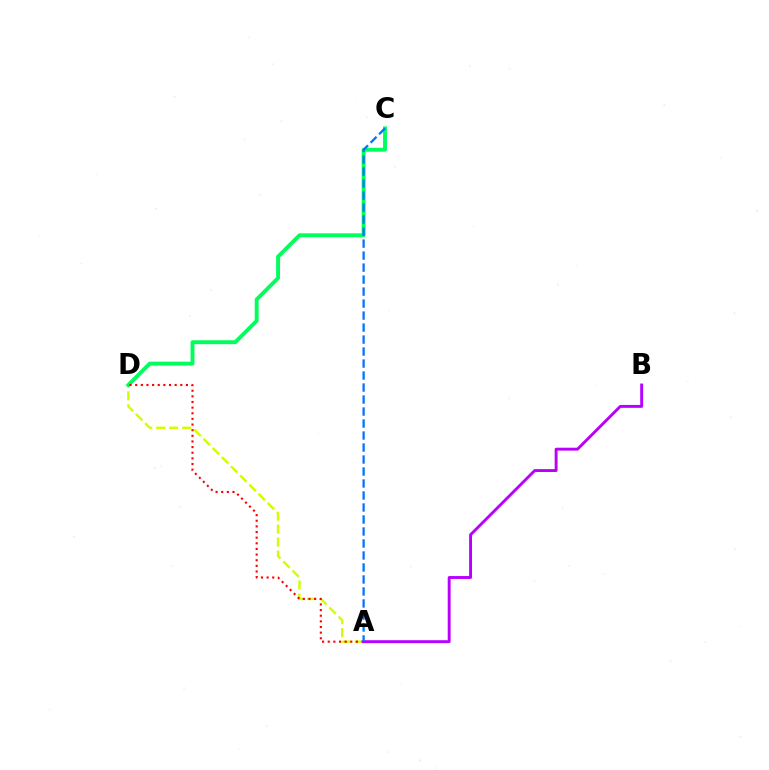{('A', 'D'): [{'color': '#d1ff00', 'line_style': 'dashed', 'thickness': 1.76}, {'color': '#ff0000', 'line_style': 'dotted', 'thickness': 1.53}], ('C', 'D'): [{'color': '#00ff5c', 'line_style': 'solid', 'thickness': 2.81}], ('A', 'B'): [{'color': '#b900ff', 'line_style': 'solid', 'thickness': 2.09}], ('A', 'C'): [{'color': '#0074ff', 'line_style': 'dashed', 'thickness': 1.63}]}